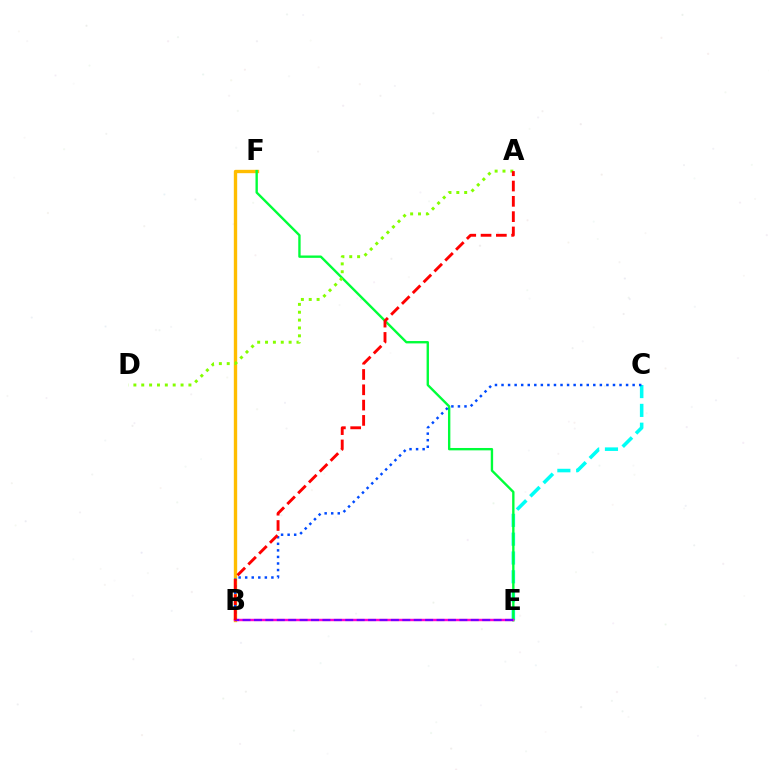{('C', 'E'): [{'color': '#00fff6', 'line_style': 'dashed', 'thickness': 2.56}], ('B', 'F'): [{'color': '#ffbd00', 'line_style': 'solid', 'thickness': 2.42}], ('E', 'F'): [{'color': '#00ff39', 'line_style': 'solid', 'thickness': 1.7}], ('B', 'C'): [{'color': '#004bff', 'line_style': 'dotted', 'thickness': 1.78}], ('B', 'E'): [{'color': '#ff00cf', 'line_style': 'solid', 'thickness': 1.74}, {'color': '#7200ff', 'line_style': 'dashed', 'thickness': 1.55}], ('A', 'D'): [{'color': '#84ff00', 'line_style': 'dotted', 'thickness': 2.14}], ('A', 'B'): [{'color': '#ff0000', 'line_style': 'dashed', 'thickness': 2.08}]}